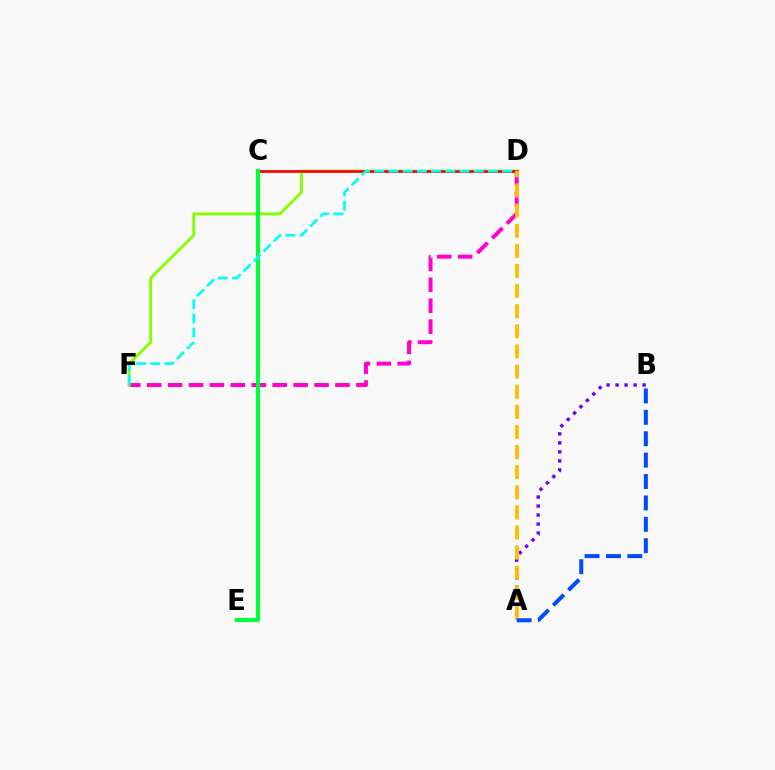{('A', 'B'): [{'color': '#7200ff', 'line_style': 'dotted', 'thickness': 2.45}, {'color': '#004bff', 'line_style': 'dashed', 'thickness': 2.91}], ('D', 'F'): [{'color': '#ff00cf', 'line_style': 'dashed', 'thickness': 2.84}, {'color': '#84ff00', 'line_style': 'solid', 'thickness': 2.08}, {'color': '#00fff6', 'line_style': 'dashed', 'thickness': 1.93}], ('C', 'D'): [{'color': '#ff0000', 'line_style': 'solid', 'thickness': 1.95}], ('A', 'D'): [{'color': '#ffbd00', 'line_style': 'dashed', 'thickness': 2.73}], ('C', 'E'): [{'color': '#00ff39', 'line_style': 'solid', 'thickness': 2.96}]}